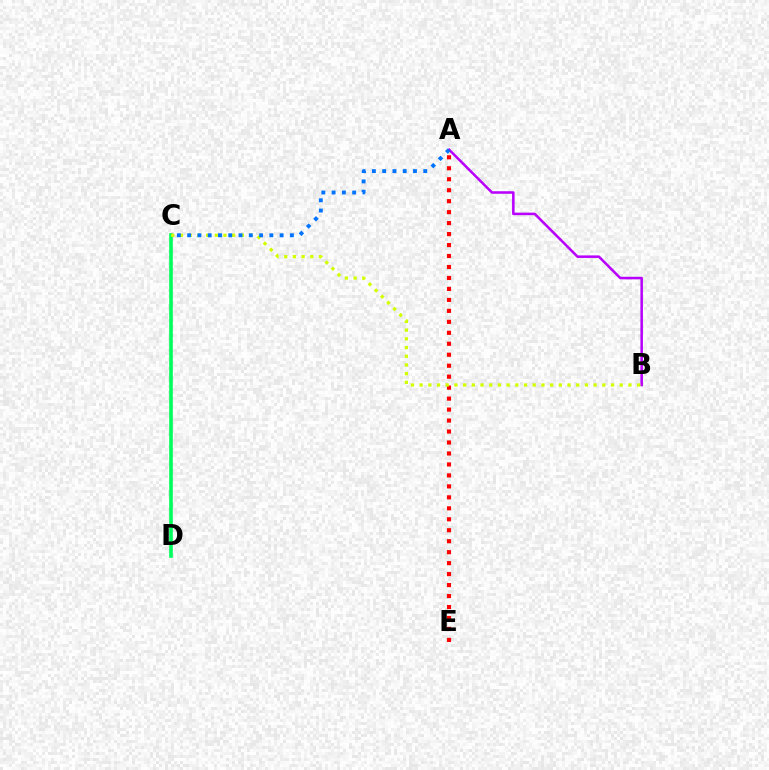{('C', 'D'): [{'color': '#00ff5c', 'line_style': 'solid', 'thickness': 2.61}], ('A', 'B'): [{'color': '#b900ff', 'line_style': 'solid', 'thickness': 1.83}], ('A', 'E'): [{'color': '#ff0000', 'line_style': 'dotted', 'thickness': 2.98}], ('B', 'C'): [{'color': '#d1ff00', 'line_style': 'dotted', 'thickness': 2.36}], ('A', 'C'): [{'color': '#0074ff', 'line_style': 'dotted', 'thickness': 2.79}]}